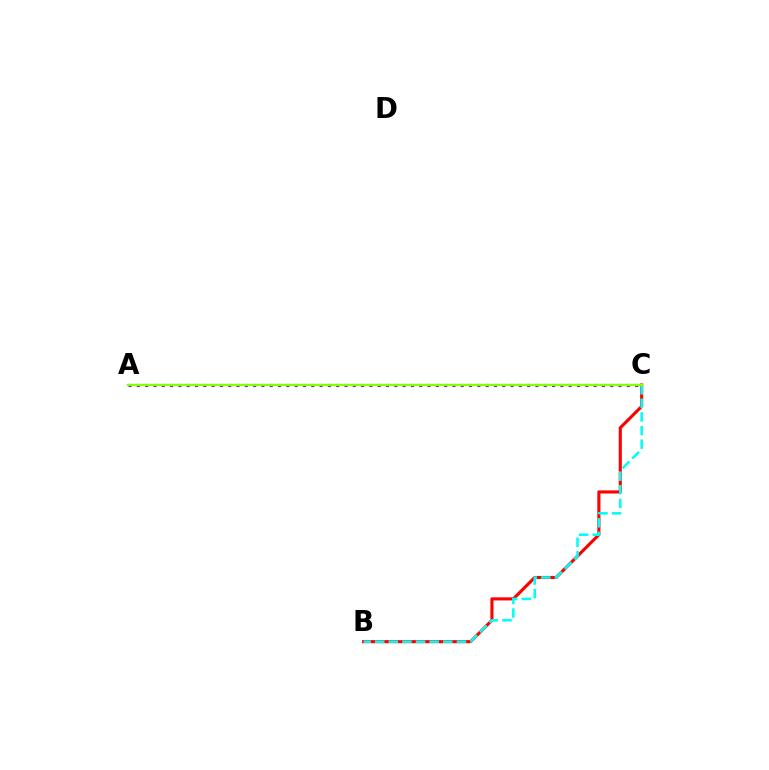{('B', 'C'): [{'color': '#ff0000', 'line_style': 'solid', 'thickness': 2.23}, {'color': '#00fff6', 'line_style': 'dashed', 'thickness': 1.85}], ('A', 'C'): [{'color': '#7200ff', 'line_style': 'dotted', 'thickness': 2.26}, {'color': '#84ff00', 'line_style': 'solid', 'thickness': 1.7}]}